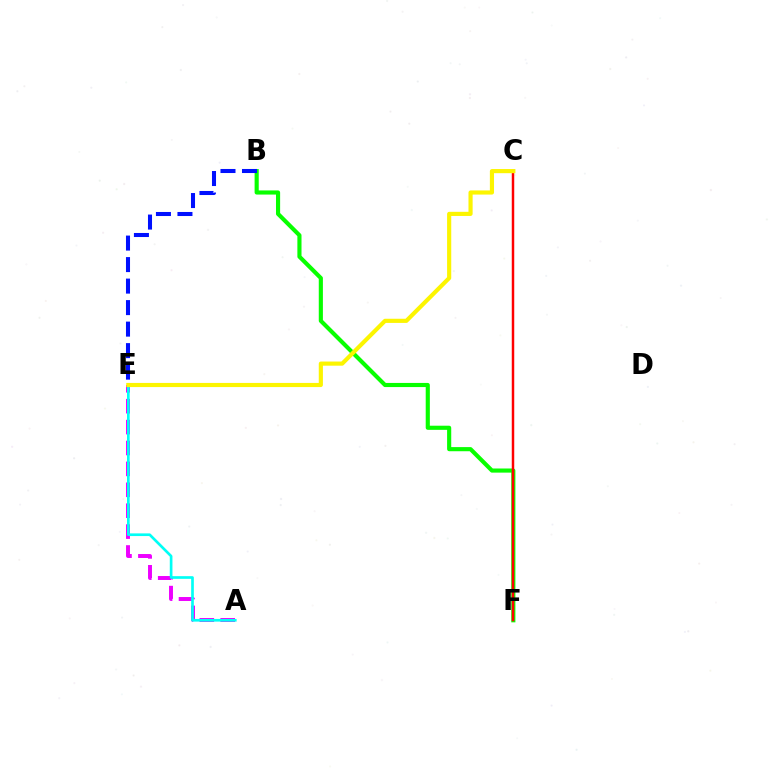{('A', 'E'): [{'color': '#ee00ff', 'line_style': 'dashed', 'thickness': 2.84}, {'color': '#00fff6', 'line_style': 'solid', 'thickness': 1.92}], ('B', 'F'): [{'color': '#08ff00', 'line_style': 'solid', 'thickness': 2.97}], ('C', 'F'): [{'color': '#ff0000', 'line_style': 'solid', 'thickness': 1.78}], ('B', 'E'): [{'color': '#0010ff', 'line_style': 'dashed', 'thickness': 2.92}], ('C', 'E'): [{'color': '#fcf500', 'line_style': 'solid', 'thickness': 2.98}]}